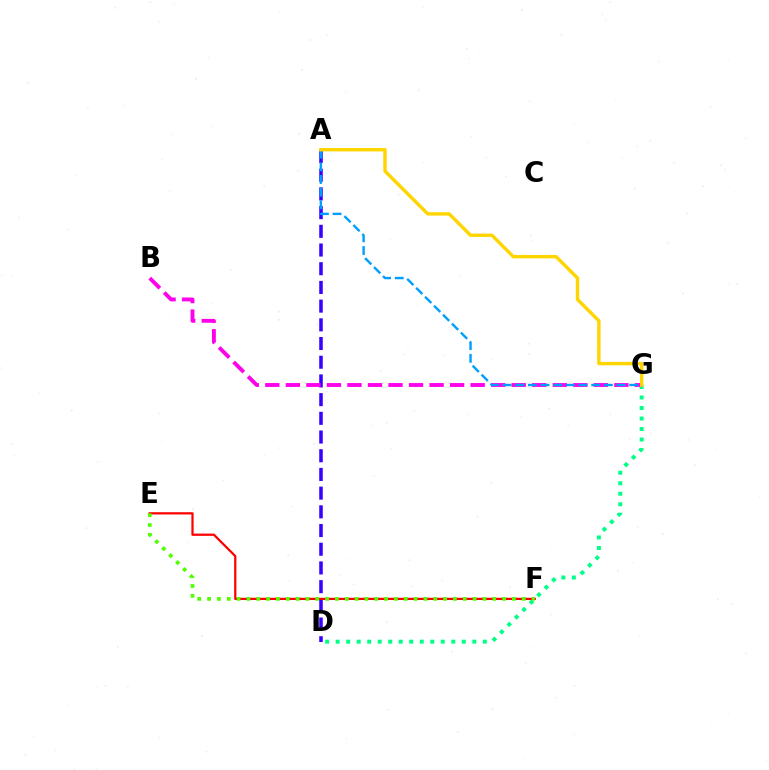{('A', 'D'): [{'color': '#3700ff', 'line_style': 'dashed', 'thickness': 2.54}], ('D', 'G'): [{'color': '#00ff86', 'line_style': 'dotted', 'thickness': 2.86}], ('E', 'F'): [{'color': '#ff0000', 'line_style': 'solid', 'thickness': 1.62}, {'color': '#4fff00', 'line_style': 'dotted', 'thickness': 2.67}], ('B', 'G'): [{'color': '#ff00ed', 'line_style': 'dashed', 'thickness': 2.79}], ('A', 'G'): [{'color': '#009eff', 'line_style': 'dashed', 'thickness': 1.72}, {'color': '#ffd500', 'line_style': 'solid', 'thickness': 2.45}]}